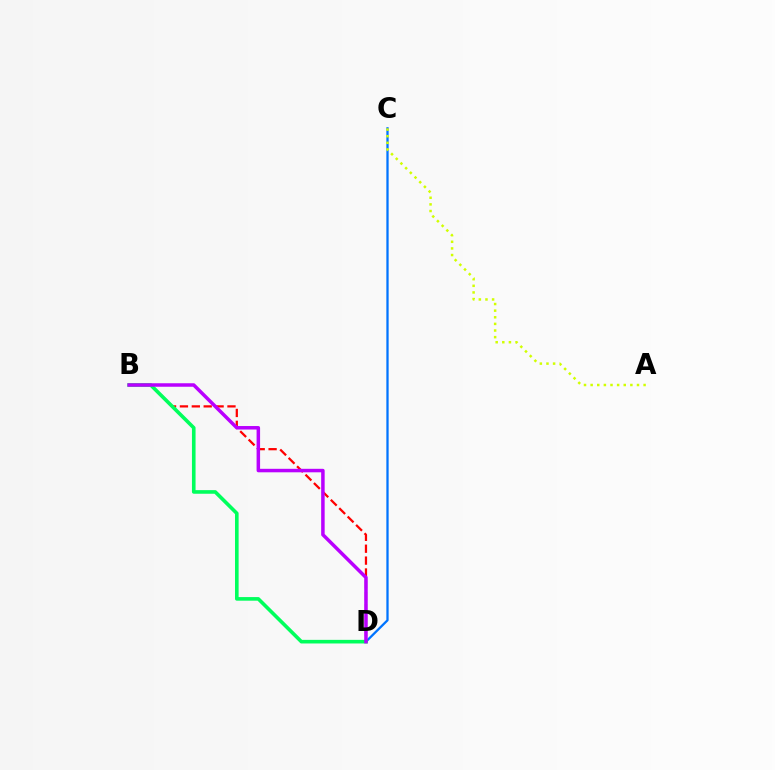{('B', 'D'): [{'color': '#ff0000', 'line_style': 'dashed', 'thickness': 1.61}, {'color': '#00ff5c', 'line_style': 'solid', 'thickness': 2.6}, {'color': '#b900ff', 'line_style': 'solid', 'thickness': 2.52}], ('C', 'D'): [{'color': '#0074ff', 'line_style': 'solid', 'thickness': 1.64}], ('A', 'C'): [{'color': '#d1ff00', 'line_style': 'dotted', 'thickness': 1.8}]}